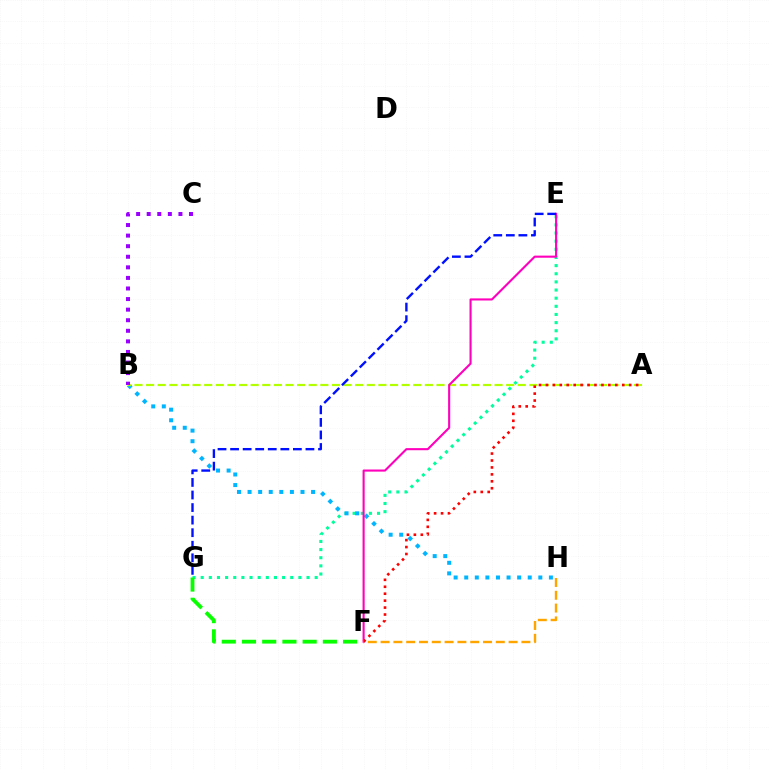{('E', 'G'): [{'color': '#00ff9d', 'line_style': 'dotted', 'thickness': 2.21}, {'color': '#0010ff', 'line_style': 'dashed', 'thickness': 1.71}], ('B', 'H'): [{'color': '#00b5ff', 'line_style': 'dotted', 'thickness': 2.88}], ('A', 'B'): [{'color': '#b3ff00', 'line_style': 'dashed', 'thickness': 1.58}], ('E', 'F'): [{'color': '#ff00bd', 'line_style': 'solid', 'thickness': 1.52}], ('A', 'F'): [{'color': '#ff0000', 'line_style': 'dotted', 'thickness': 1.89}], ('F', 'H'): [{'color': '#ffa500', 'line_style': 'dashed', 'thickness': 1.74}], ('B', 'C'): [{'color': '#9b00ff', 'line_style': 'dotted', 'thickness': 2.87}], ('F', 'G'): [{'color': '#08ff00', 'line_style': 'dashed', 'thickness': 2.75}]}